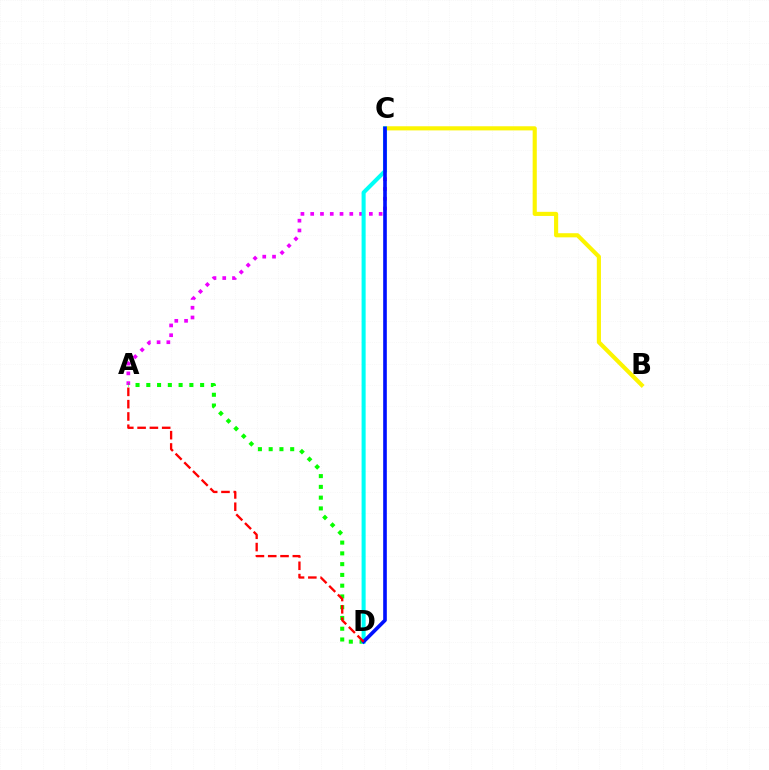{('B', 'C'): [{'color': '#fcf500', 'line_style': 'solid', 'thickness': 2.97}], ('A', 'C'): [{'color': '#ee00ff', 'line_style': 'dotted', 'thickness': 2.66}], ('A', 'D'): [{'color': '#08ff00', 'line_style': 'dotted', 'thickness': 2.92}, {'color': '#ff0000', 'line_style': 'dashed', 'thickness': 1.67}], ('C', 'D'): [{'color': '#00fff6', 'line_style': 'solid', 'thickness': 2.92}, {'color': '#0010ff', 'line_style': 'solid', 'thickness': 2.61}]}